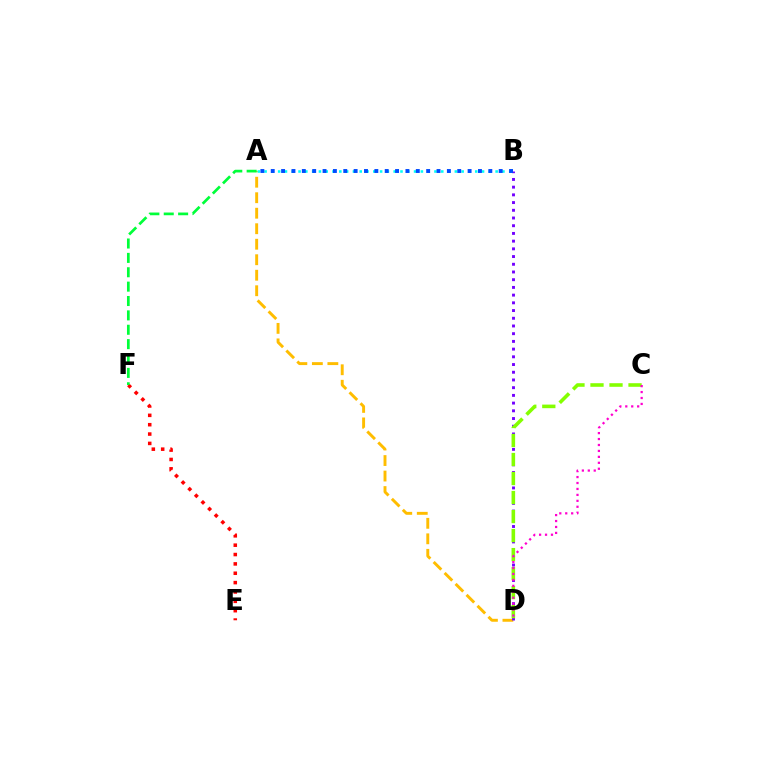{('A', 'D'): [{'color': '#ffbd00', 'line_style': 'dashed', 'thickness': 2.11}], ('E', 'F'): [{'color': '#ff0000', 'line_style': 'dotted', 'thickness': 2.54}], ('A', 'B'): [{'color': '#00fff6', 'line_style': 'dotted', 'thickness': 1.85}, {'color': '#004bff', 'line_style': 'dotted', 'thickness': 2.82}], ('B', 'D'): [{'color': '#7200ff', 'line_style': 'dotted', 'thickness': 2.1}], ('C', 'D'): [{'color': '#84ff00', 'line_style': 'dashed', 'thickness': 2.58}, {'color': '#ff00cf', 'line_style': 'dotted', 'thickness': 1.61}], ('A', 'F'): [{'color': '#00ff39', 'line_style': 'dashed', 'thickness': 1.95}]}